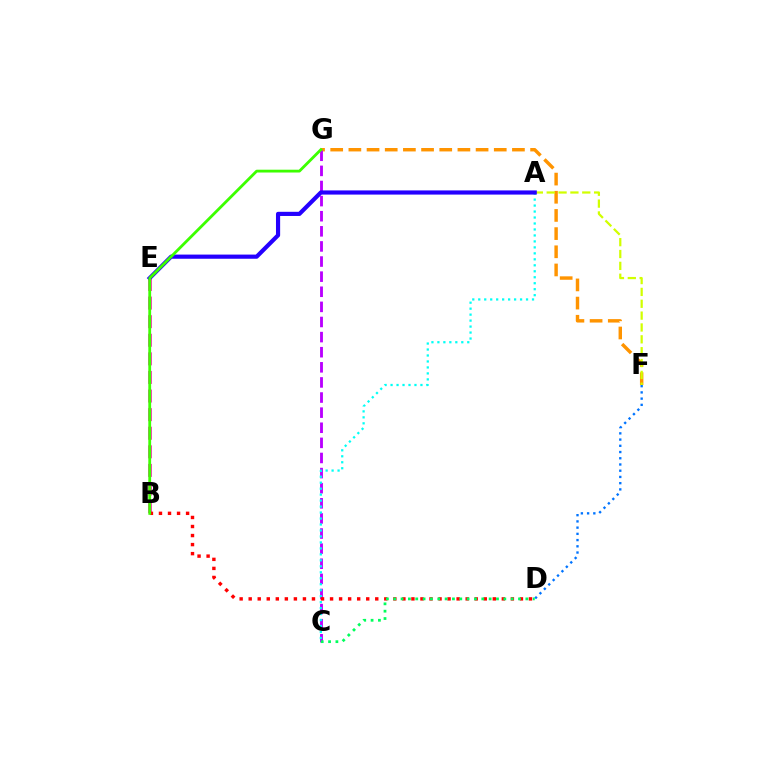{('F', 'G'): [{'color': '#ff9400', 'line_style': 'dashed', 'thickness': 2.47}], ('C', 'G'): [{'color': '#b900ff', 'line_style': 'dashed', 'thickness': 2.05}], ('D', 'F'): [{'color': '#0074ff', 'line_style': 'dotted', 'thickness': 1.69}], ('A', 'C'): [{'color': '#00fff6', 'line_style': 'dotted', 'thickness': 1.62}], ('B', 'E'): [{'color': '#ff00ac', 'line_style': 'dashed', 'thickness': 2.53}], ('A', 'F'): [{'color': '#d1ff00', 'line_style': 'dashed', 'thickness': 1.61}], ('A', 'E'): [{'color': '#2500ff', 'line_style': 'solid', 'thickness': 3.0}], ('B', 'D'): [{'color': '#ff0000', 'line_style': 'dotted', 'thickness': 2.46}], ('C', 'D'): [{'color': '#00ff5c', 'line_style': 'dotted', 'thickness': 1.99}], ('B', 'G'): [{'color': '#3dff00', 'line_style': 'solid', 'thickness': 2.02}]}